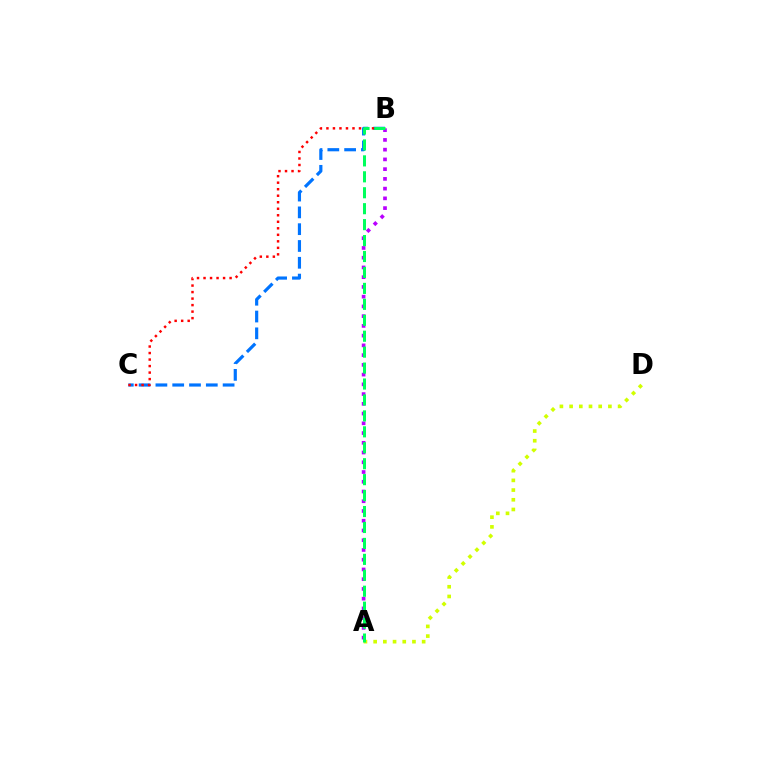{('B', 'C'): [{'color': '#0074ff', 'line_style': 'dashed', 'thickness': 2.28}, {'color': '#ff0000', 'line_style': 'dotted', 'thickness': 1.77}], ('A', 'D'): [{'color': '#d1ff00', 'line_style': 'dotted', 'thickness': 2.64}], ('A', 'B'): [{'color': '#b900ff', 'line_style': 'dotted', 'thickness': 2.65}, {'color': '#00ff5c', 'line_style': 'dashed', 'thickness': 2.17}]}